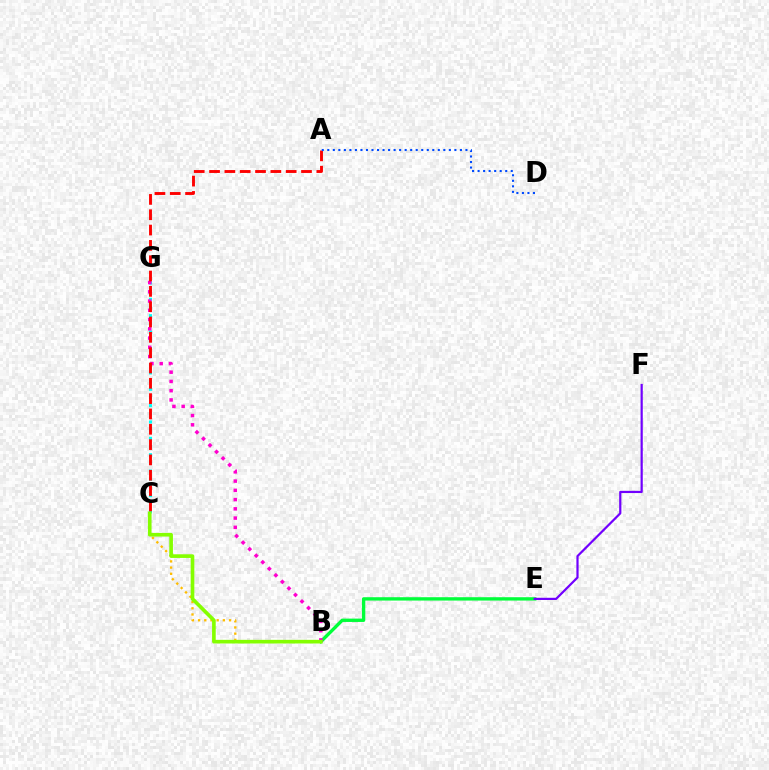{('B', 'E'): [{'color': '#00ff39', 'line_style': 'solid', 'thickness': 2.41}], ('C', 'G'): [{'color': '#00fff6', 'line_style': 'dotted', 'thickness': 2.22}], ('B', 'G'): [{'color': '#ff00cf', 'line_style': 'dotted', 'thickness': 2.51}], ('B', 'C'): [{'color': '#ffbd00', 'line_style': 'dotted', 'thickness': 1.68}, {'color': '#84ff00', 'line_style': 'solid', 'thickness': 2.63}], ('A', 'C'): [{'color': '#ff0000', 'line_style': 'dashed', 'thickness': 2.08}], ('E', 'F'): [{'color': '#7200ff', 'line_style': 'solid', 'thickness': 1.59}], ('A', 'D'): [{'color': '#004bff', 'line_style': 'dotted', 'thickness': 1.5}]}